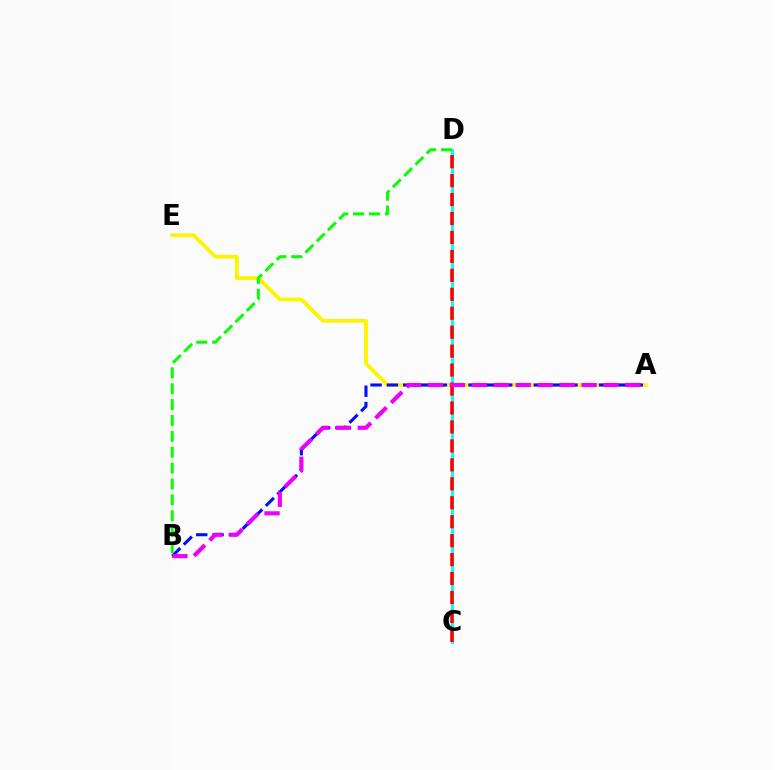{('A', 'E'): [{'color': '#fcf500', 'line_style': 'solid', 'thickness': 2.72}], ('C', 'D'): [{'color': '#00fff6', 'line_style': 'solid', 'thickness': 2.13}, {'color': '#ff0000', 'line_style': 'dashed', 'thickness': 2.57}], ('A', 'B'): [{'color': '#0010ff', 'line_style': 'dashed', 'thickness': 2.22}, {'color': '#ee00ff', 'line_style': 'dashed', 'thickness': 2.98}], ('B', 'D'): [{'color': '#08ff00', 'line_style': 'dashed', 'thickness': 2.16}]}